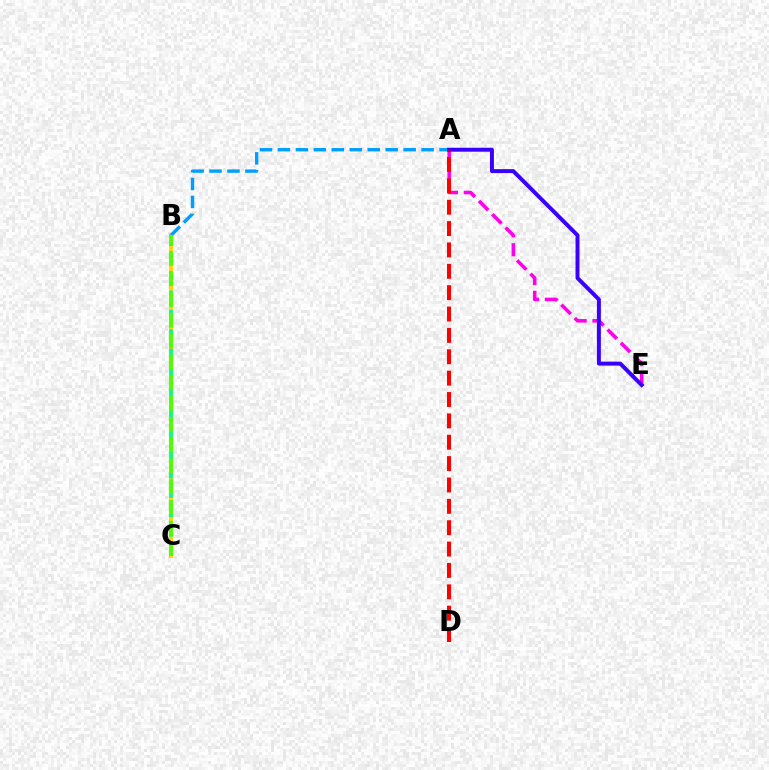{('A', 'E'): [{'color': '#ff00ed', 'line_style': 'dashed', 'thickness': 2.56}, {'color': '#3700ff', 'line_style': 'solid', 'thickness': 2.85}], ('B', 'C'): [{'color': '#ffd500', 'line_style': 'solid', 'thickness': 2.82}, {'color': '#00ff86', 'line_style': 'dashed', 'thickness': 2.63}, {'color': '#4fff00', 'line_style': 'dashed', 'thickness': 2.82}], ('A', 'B'): [{'color': '#009eff', 'line_style': 'dashed', 'thickness': 2.44}], ('A', 'D'): [{'color': '#ff0000', 'line_style': 'dashed', 'thickness': 2.9}]}